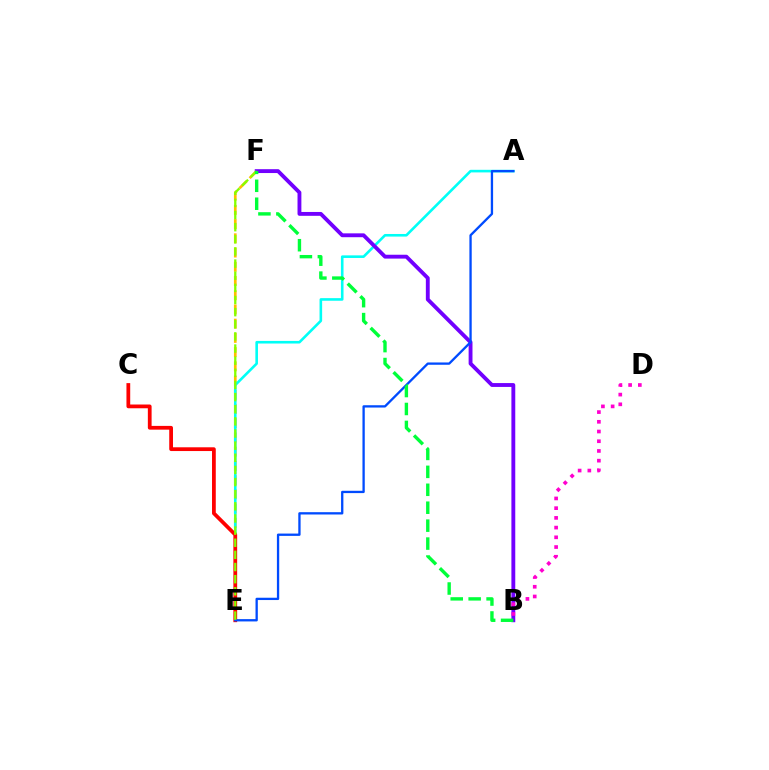{('E', 'F'): [{'color': '#ffbd00', 'line_style': 'dashed', 'thickness': 1.93}, {'color': '#84ff00', 'line_style': 'dashed', 'thickness': 1.65}], ('A', 'E'): [{'color': '#00fff6', 'line_style': 'solid', 'thickness': 1.88}, {'color': '#004bff', 'line_style': 'solid', 'thickness': 1.66}], ('B', 'F'): [{'color': '#7200ff', 'line_style': 'solid', 'thickness': 2.78}, {'color': '#00ff39', 'line_style': 'dashed', 'thickness': 2.44}], ('B', 'D'): [{'color': '#ff00cf', 'line_style': 'dotted', 'thickness': 2.64}], ('C', 'E'): [{'color': '#ff0000', 'line_style': 'solid', 'thickness': 2.71}]}